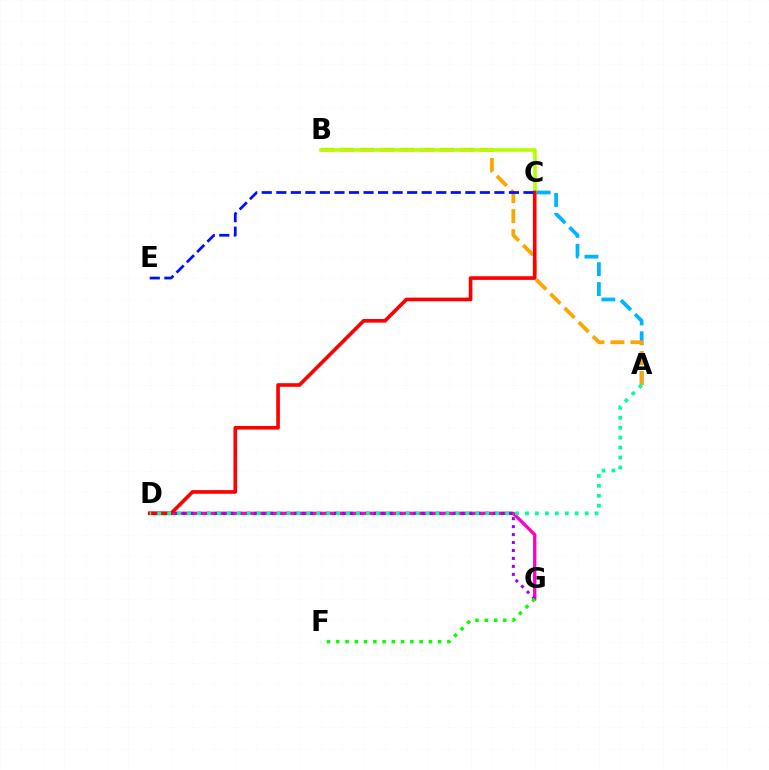{('D', 'G'): [{'color': '#ff00bd', 'line_style': 'solid', 'thickness': 2.38}, {'color': '#9b00ff', 'line_style': 'dotted', 'thickness': 2.16}], ('A', 'C'): [{'color': '#00b5ff', 'line_style': 'dashed', 'thickness': 2.7}], ('A', 'B'): [{'color': '#ffa500', 'line_style': 'dashed', 'thickness': 2.72}], ('B', 'C'): [{'color': '#b3ff00', 'line_style': 'solid', 'thickness': 2.55}], ('C', 'D'): [{'color': '#ff0000', 'line_style': 'solid', 'thickness': 2.62}], ('A', 'D'): [{'color': '#00ff9d', 'line_style': 'dotted', 'thickness': 2.7}], ('F', 'G'): [{'color': '#08ff00', 'line_style': 'dotted', 'thickness': 2.52}], ('C', 'E'): [{'color': '#0010ff', 'line_style': 'dashed', 'thickness': 1.98}]}